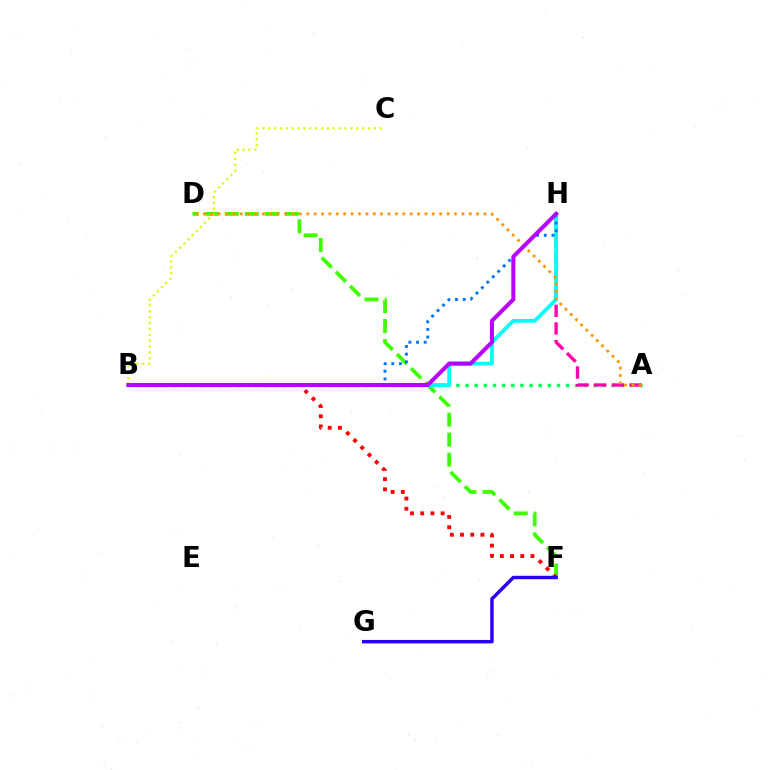{('A', 'B'): [{'color': '#00ff5c', 'line_style': 'dotted', 'thickness': 2.48}], ('A', 'H'): [{'color': '#ff00ac', 'line_style': 'dashed', 'thickness': 2.4}], ('D', 'F'): [{'color': '#3dff00', 'line_style': 'dashed', 'thickness': 2.72}], ('B', 'C'): [{'color': '#d1ff00', 'line_style': 'dotted', 'thickness': 1.59}], ('B', 'F'): [{'color': '#ff0000', 'line_style': 'dotted', 'thickness': 2.77}], ('B', 'H'): [{'color': '#00fff6', 'line_style': 'solid', 'thickness': 2.71}, {'color': '#0074ff', 'line_style': 'dotted', 'thickness': 2.09}, {'color': '#b900ff', 'line_style': 'solid', 'thickness': 2.91}], ('A', 'D'): [{'color': '#ff9400', 'line_style': 'dotted', 'thickness': 2.01}], ('F', 'G'): [{'color': '#2500ff', 'line_style': 'solid', 'thickness': 2.47}]}